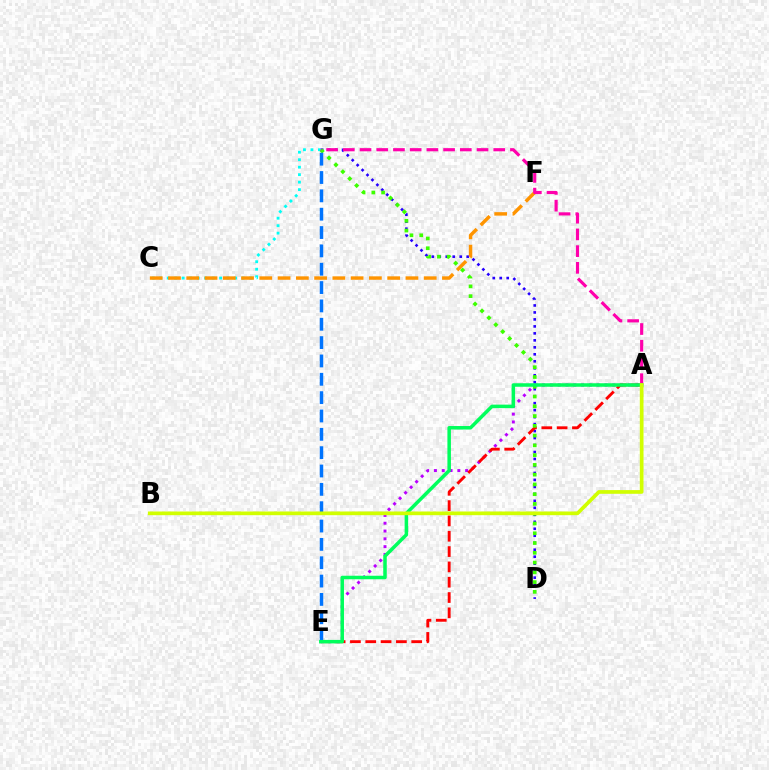{('C', 'G'): [{'color': '#00fff6', 'line_style': 'dotted', 'thickness': 2.03}], ('A', 'E'): [{'color': '#b900ff', 'line_style': 'dotted', 'thickness': 2.12}, {'color': '#ff0000', 'line_style': 'dashed', 'thickness': 2.08}, {'color': '#00ff5c', 'line_style': 'solid', 'thickness': 2.53}], ('D', 'G'): [{'color': '#2500ff', 'line_style': 'dotted', 'thickness': 1.9}, {'color': '#3dff00', 'line_style': 'dotted', 'thickness': 2.65}], ('C', 'F'): [{'color': '#ff9400', 'line_style': 'dashed', 'thickness': 2.48}], ('A', 'G'): [{'color': '#ff00ac', 'line_style': 'dashed', 'thickness': 2.27}], ('E', 'G'): [{'color': '#0074ff', 'line_style': 'dashed', 'thickness': 2.49}], ('A', 'B'): [{'color': '#d1ff00', 'line_style': 'solid', 'thickness': 2.66}]}